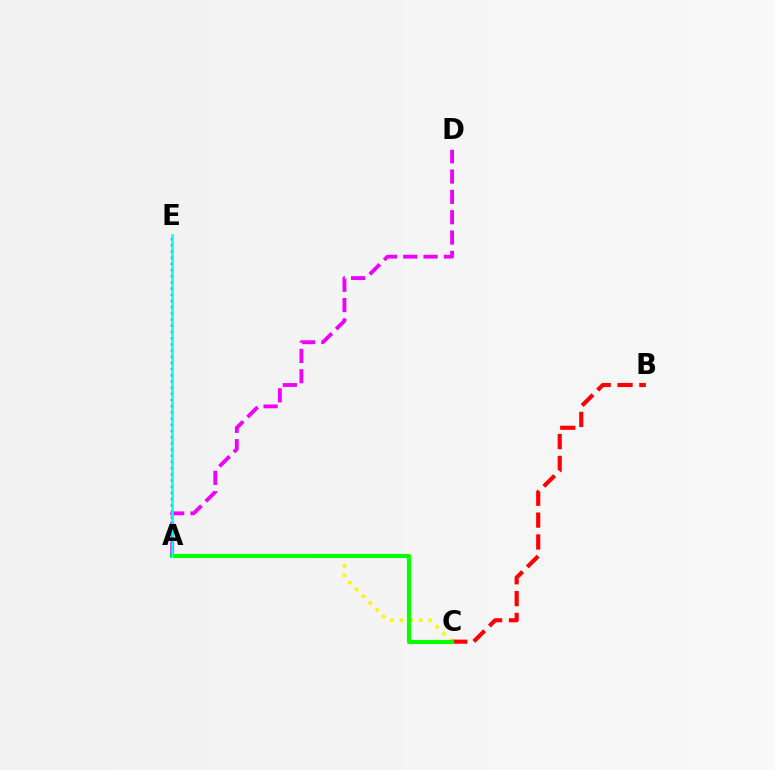{('A', 'C'): [{'color': '#fcf500', 'line_style': 'dotted', 'thickness': 2.61}, {'color': '#08ff00', 'line_style': 'solid', 'thickness': 2.96}], ('B', 'C'): [{'color': '#ff0000', 'line_style': 'dashed', 'thickness': 2.97}], ('A', 'D'): [{'color': '#ee00ff', 'line_style': 'dashed', 'thickness': 2.76}], ('A', 'E'): [{'color': '#0010ff', 'line_style': 'dotted', 'thickness': 1.68}, {'color': '#00fff6', 'line_style': 'solid', 'thickness': 1.82}]}